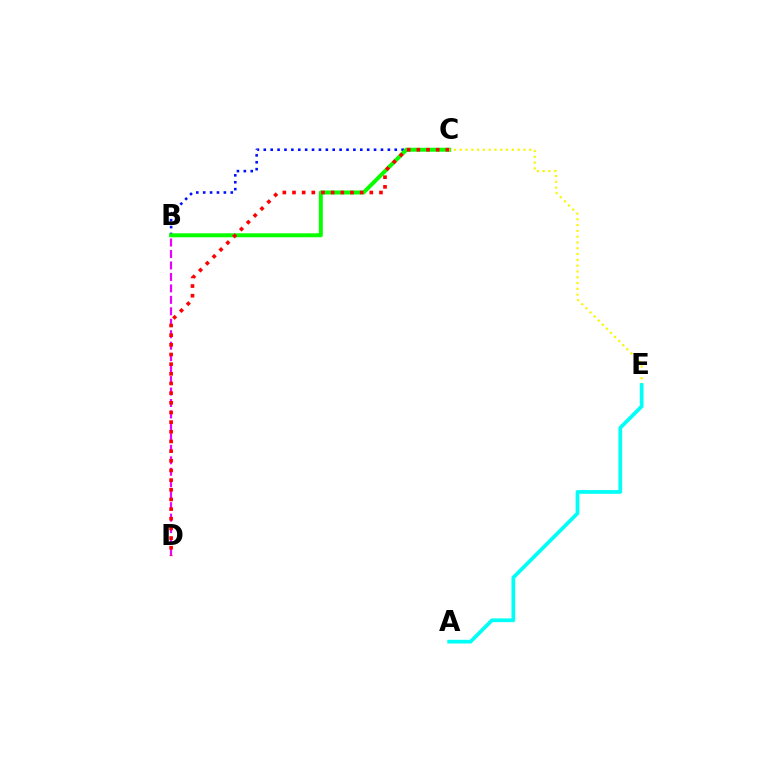{('B', 'C'): [{'color': '#0010ff', 'line_style': 'dotted', 'thickness': 1.87}, {'color': '#08ff00', 'line_style': 'solid', 'thickness': 2.86}], ('C', 'E'): [{'color': '#fcf500', 'line_style': 'dotted', 'thickness': 1.57}], ('A', 'E'): [{'color': '#00fff6', 'line_style': 'solid', 'thickness': 2.68}], ('B', 'D'): [{'color': '#ee00ff', 'line_style': 'dashed', 'thickness': 1.56}], ('C', 'D'): [{'color': '#ff0000', 'line_style': 'dotted', 'thickness': 2.63}]}